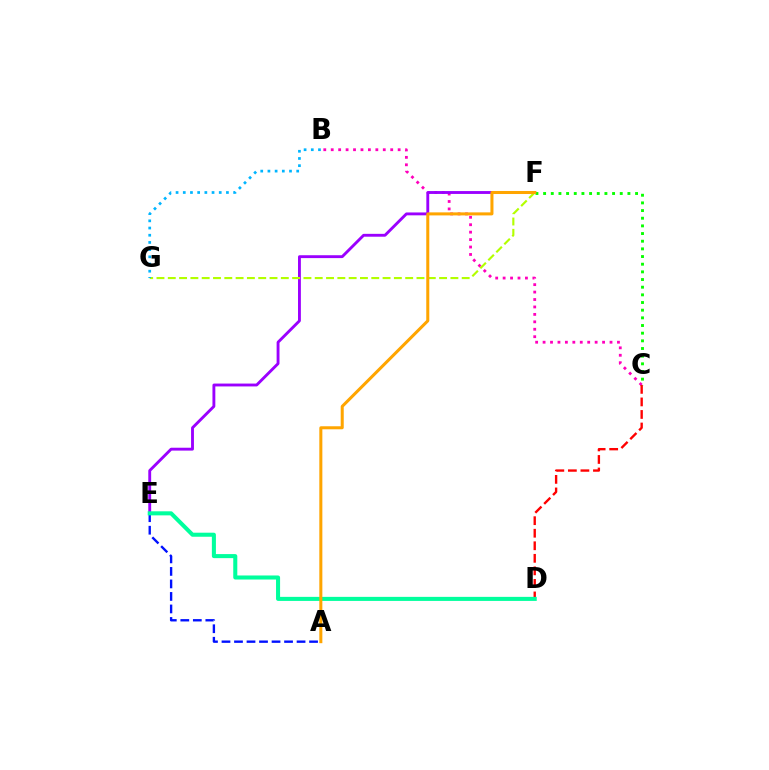{('B', 'C'): [{'color': '#ff00bd', 'line_style': 'dotted', 'thickness': 2.02}], ('E', 'F'): [{'color': '#9b00ff', 'line_style': 'solid', 'thickness': 2.07}], ('A', 'E'): [{'color': '#0010ff', 'line_style': 'dashed', 'thickness': 1.7}], ('C', 'D'): [{'color': '#ff0000', 'line_style': 'dashed', 'thickness': 1.7}], ('D', 'E'): [{'color': '#00ff9d', 'line_style': 'solid', 'thickness': 2.92}], ('F', 'G'): [{'color': '#b3ff00', 'line_style': 'dashed', 'thickness': 1.54}], ('B', 'G'): [{'color': '#00b5ff', 'line_style': 'dotted', 'thickness': 1.95}], ('C', 'F'): [{'color': '#08ff00', 'line_style': 'dotted', 'thickness': 2.08}], ('A', 'F'): [{'color': '#ffa500', 'line_style': 'solid', 'thickness': 2.18}]}